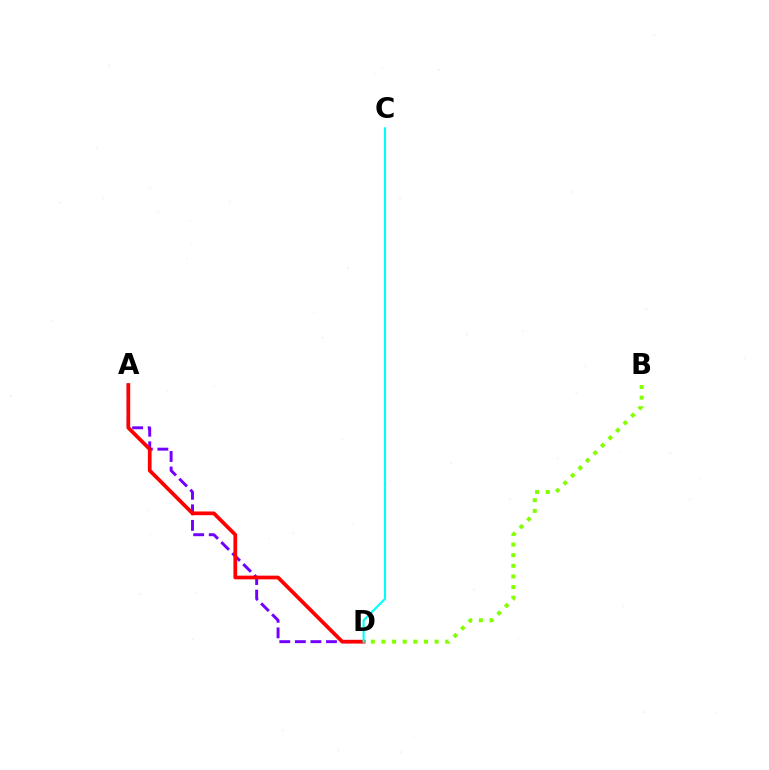{('A', 'D'): [{'color': '#7200ff', 'line_style': 'dashed', 'thickness': 2.11}, {'color': '#ff0000', 'line_style': 'solid', 'thickness': 2.68}], ('C', 'D'): [{'color': '#00fff6', 'line_style': 'solid', 'thickness': 1.53}], ('B', 'D'): [{'color': '#84ff00', 'line_style': 'dotted', 'thickness': 2.89}]}